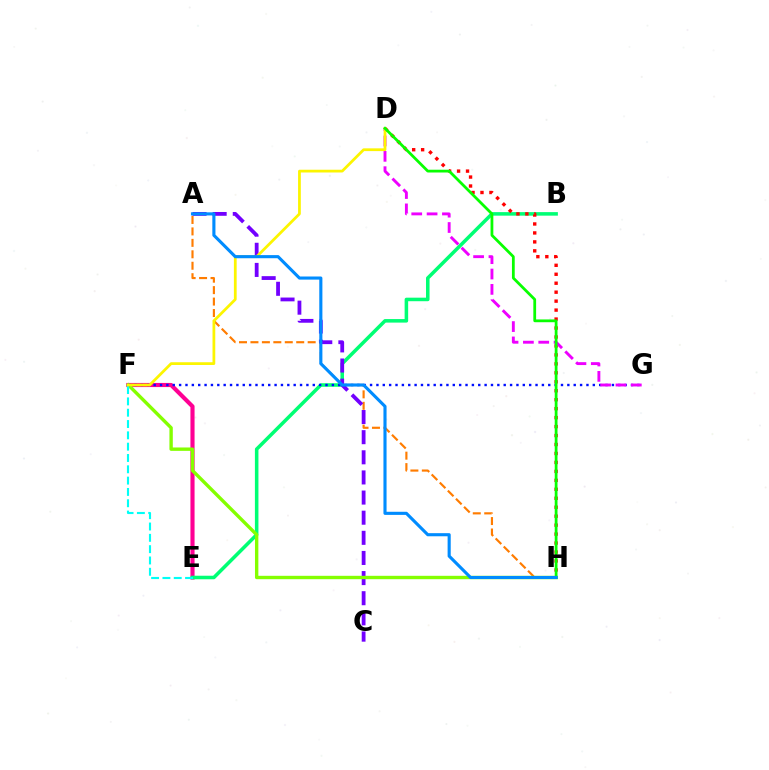{('A', 'H'): [{'color': '#ff7c00', 'line_style': 'dashed', 'thickness': 1.55}, {'color': '#008cff', 'line_style': 'solid', 'thickness': 2.24}], ('E', 'F'): [{'color': '#ff0094', 'line_style': 'solid', 'thickness': 2.97}, {'color': '#00fff6', 'line_style': 'dashed', 'thickness': 1.54}], ('B', 'E'): [{'color': '#00ff74', 'line_style': 'solid', 'thickness': 2.55}], ('A', 'C'): [{'color': '#7200ff', 'line_style': 'dashed', 'thickness': 2.73}], ('D', 'H'): [{'color': '#ff0000', 'line_style': 'dotted', 'thickness': 2.43}, {'color': '#08ff00', 'line_style': 'solid', 'thickness': 2.0}], ('F', 'H'): [{'color': '#84ff00', 'line_style': 'solid', 'thickness': 2.43}], ('F', 'G'): [{'color': '#0010ff', 'line_style': 'dotted', 'thickness': 1.73}], ('D', 'G'): [{'color': '#ee00ff', 'line_style': 'dashed', 'thickness': 2.09}], ('D', 'F'): [{'color': '#fcf500', 'line_style': 'solid', 'thickness': 1.98}]}